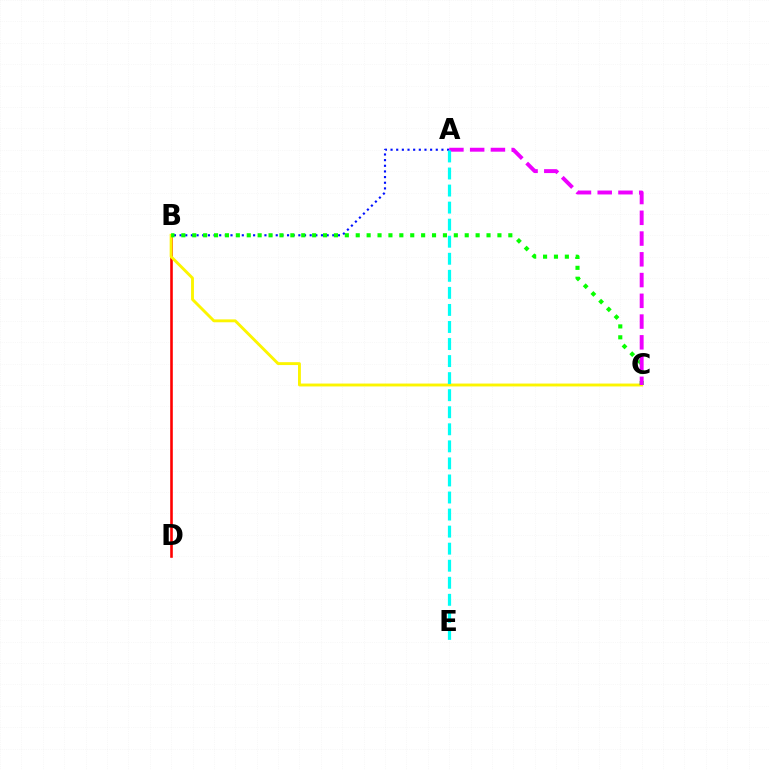{('B', 'D'): [{'color': '#ff0000', 'line_style': 'solid', 'thickness': 1.87}], ('A', 'B'): [{'color': '#0010ff', 'line_style': 'dotted', 'thickness': 1.54}], ('B', 'C'): [{'color': '#fcf500', 'line_style': 'solid', 'thickness': 2.08}, {'color': '#08ff00', 'line_style': 'dotted', 'thickness': 2.96}], ('A', 'C'): [{'color': '#ee00ff', 'line_style': 'dashed', 'thickness': 2.82}], ('A', 'E'): [{'color': '#00fff6', 'line_style': 'dashed', 'thickness': 2.32}]}